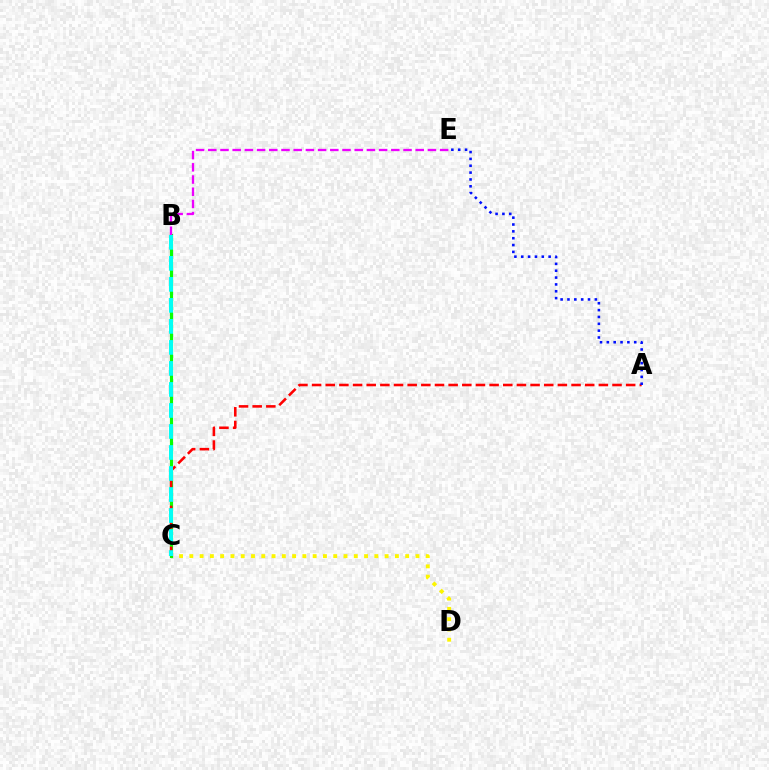{('C', 'D'): [{'color': '#fcf500', 'line_style': 'dotted', 'thickness': 2.79}], ('B', 'C'): [{'color': '#08ff00', 'line_style': 'solid', 'thickness': 2.28}, {'color': '#00fff6', 'line_style': 'dashed', 'thickness': 2.85}], ('A', 'C'): [{'color': '#ff0000', 'line_style': 'dashed', 'thickness': 1.86}], ('B', 'E'): [{'color': '#ee00ff', 'line_style': 'dashed', 'thickness': 1.66}], ('A', 'E'): [{'color': '#0010ff', 'line_style': 'dotted', 'thickness': 1.86}]}